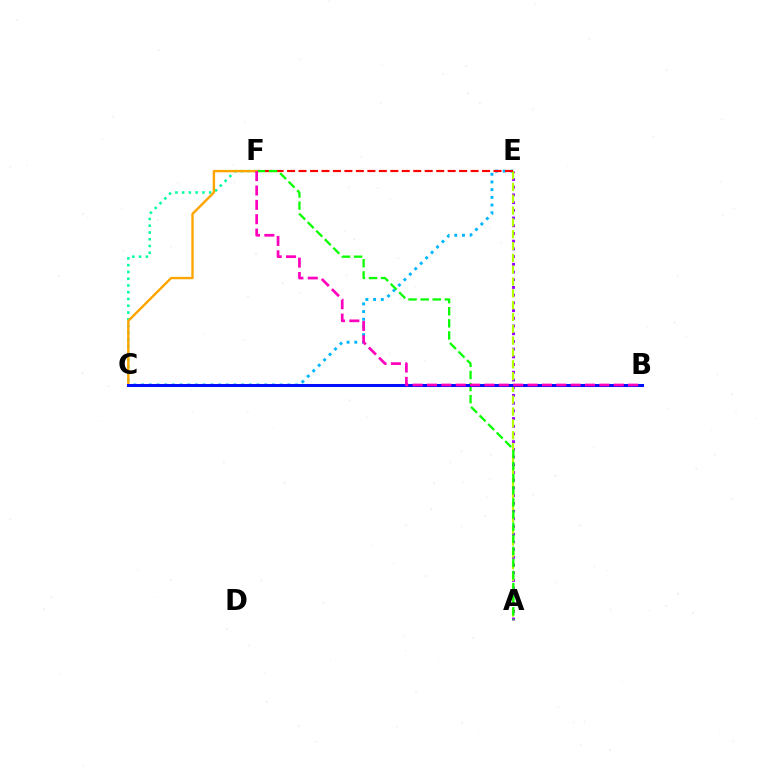{('A', 'E'): [{'color': '#9b00ff', 'line_style': 'dotted', 'thickness': 2.1}, {'color': '#b3ff00', 'line_style': 'dashed', 'thickness': 1.61}], ('C', 'E'): [{'color': '#00b5ff', 'line_style': 'dotted', 'thickness': 2.09}], ('E', 'F'): [{'color': '#ff0000', 'line_style': 'dashed', 'thickness': 1.56}], ('A', 'F'): [{'color': '#08ff00', 'line_style': 'dashed', 'thickness': 1.64}], ('C', 'F'): [{'color': '#00ff9d', 'line_style': 'dotted', 'thickness': 1.84}, {'color': '#ffa500', 'line_style': 'solid', 'thickness': 1.72}], ('B', 'C'): [{'color': '#0010ff', 'line_style': 'solid', 'thickness': 2.17}], ('B', 'F'): [{'color': '#ff00bd', 'line_style': 'dashed', 'thickness': 1.95}]}